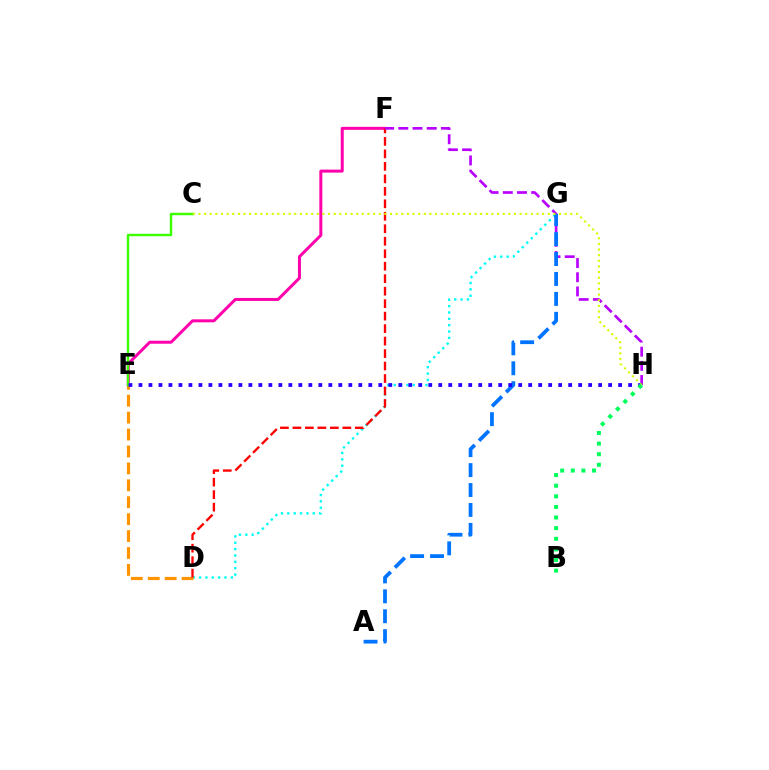{('E', 'F'): [{'color': '#ff00ac', 'line_style': 'solid', 'thickness': 2.16}], ('D', 'G'): [{'color': '#00fff6', 'line_style': 'dotted', 'thickness': 1.73}], ('D', 'E'): [{'color': '#ff9400', 'line_style': 'dashed', 'thickness': 2.3}], ('D', 'F'): [{'color': '#ff0000', 'line_style': 'dashed', 'thickness': 1.7}], ('F', 'H'): [{'color': '#b900ff', 'line_style': 'dashed', 'thickness': 1.93}], ('A', 'G'): [{'color': '#0074ff', 'line_style': 'dashed', 'thickness': 2.71}], ('C', 'E'): [{'color': '#3dff00', 'line_style': 'solid', 'thickness': 1.74}], ('E', 'H'): [{'color': '#2500ff', 'line_style': 'dotted', 'thickness': 2.72}], ('C', 'H'): [{'color': '#d1ff00', 'line_style': 'dotted', 'thickness': 1.53}], ('B', 'H'): [{'color': '#00ff5c', 'line_style': 'dotted', 'thickness': 2.88}]}